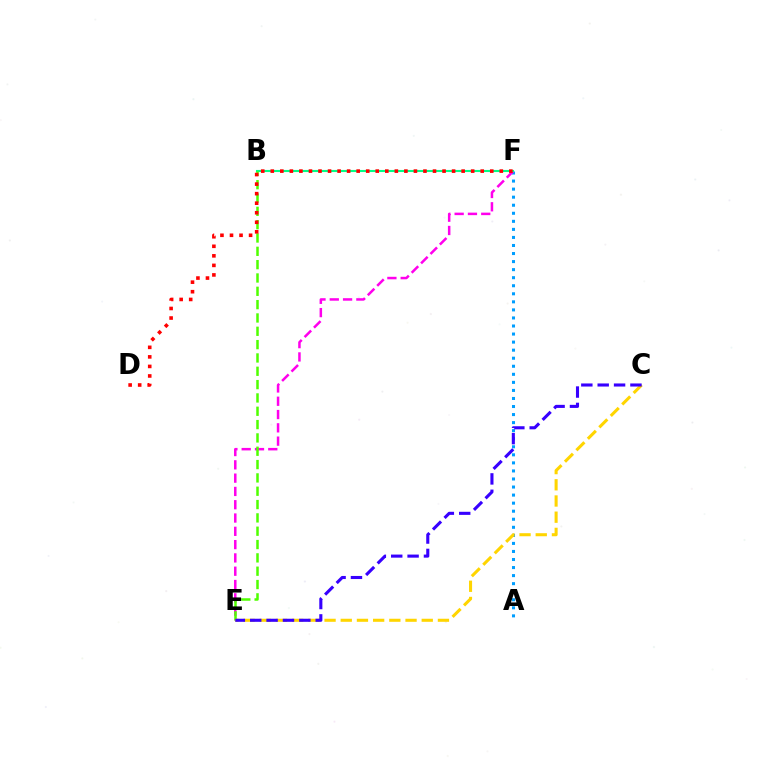{('A', 'F'): [{'color': '#009eff', 'line_style': 'dotted', 'thickness': 2.19}], ('E', 'F'): [{'color': '#ff00ed', 'line_style': 'dashed', 'thickness': 1.81}], ('B', 'F'): [{'color': '#00ff86', 'line_style': 'solid', 'thickness': 1.51}], ('B', 'E'): [{'color': '#4fff00', 'line_style': 'dashed', 'thickness': 1.81}], ('C', 'E'): [{'color': '#ffd500', 'line_style': 'dashed', 'thickness': 2.2}, {'color': '#3700ff', 'line_style': 'dashed', 'thickness': 2.22}], ('D', 'F'): [{'color': '#ff0000', 'line_style': 'dotted', 'thickness': 2.59}]}